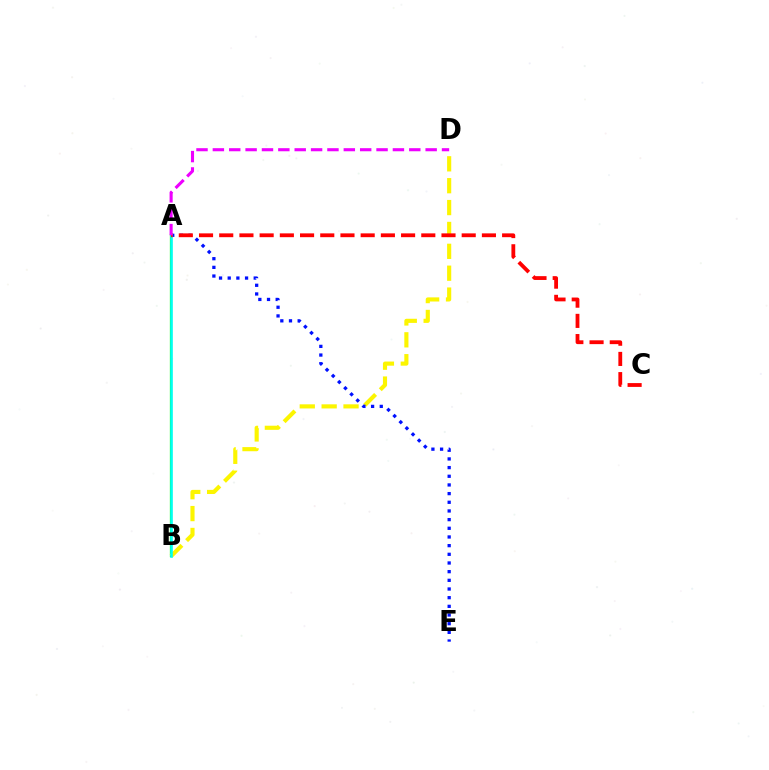{('A', 'B'): [{'color': '#08ff00', 'line_style': 'solid', 'thickness': 1.62}, {'color': '#00fff6', 'line_style': 'solid', 'thickness': 1.85}], ('B', 'D'): [{'color': '#fcf500', 'line_style': 'dashed', 'thickness': 2.97}], ('A', 'E'): [{'color': '#0010ff', 'line_style': 'dotted', 'thickness': 2.36}], ('A', 'C'): [{'color': '#ff0000', 'line_style': 'dashed', 'thickness': 2.74}], ('A', 'D'): [{'color': '#ee00ff', 'line_style': 'dashed', 'thickness': 2.22}]}